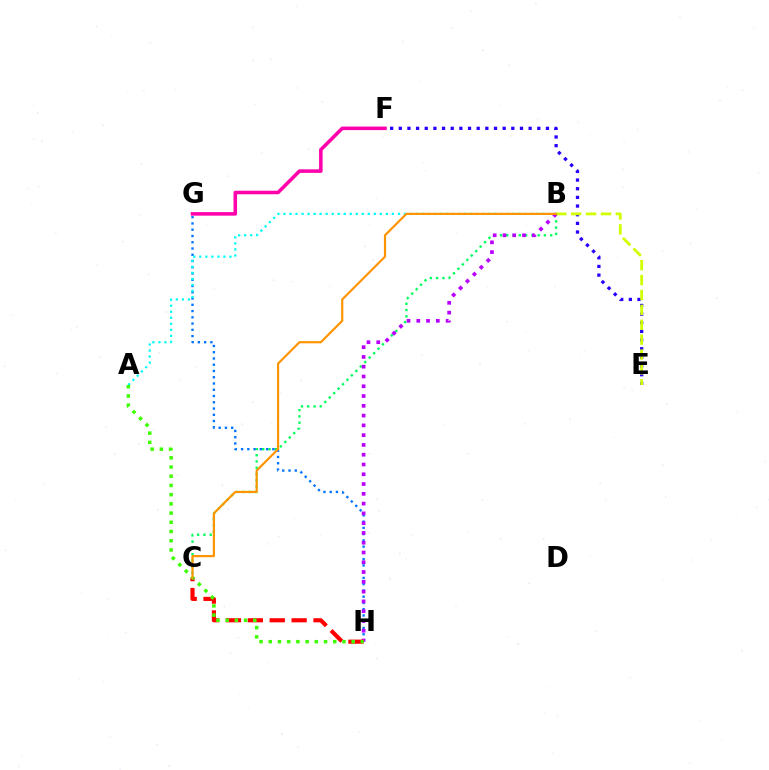{('B', 'C'): [{'color': '#00ff5c', 'line_style': 'dotted', 'thickness': 1.71}, {'color': '#ff9400', 'line_style': 'solid', 'thickness': 1.58}], ('G', 'H'): [{'color': '#0074ff', 'line_style': 'dotted', 'thickness': 1.7}], ('B', 'H'): [{'color': '#b900ff', 'line_style': 'dotted', 'thickness': 2.66}], ('A', 'B'): [{'color': '#00fff6', 'line_style': 'dotted', 'thickness': 1.64}], ('E', 'F'): [{'color': '#2500ff', 'line_style': 'dotted', 'thickness': 2.35}], ('C', 'H'): [{'color': '#ff0000', 'line_style': 'dashed', 'thickness': 2.97}], ('B', 'E'): [{'color': '#d1ff00', 'line_style': 'dashed', 'thickness': 2.02}], ('F', 'G'): [{'color': '#ff00ac', 'line_style': 'solid', 'thickness': 2.55}], ('A', 'H'): [{'color': '#3dff00', 'line_style': 'dotted', 'thickness': 2.5}]}